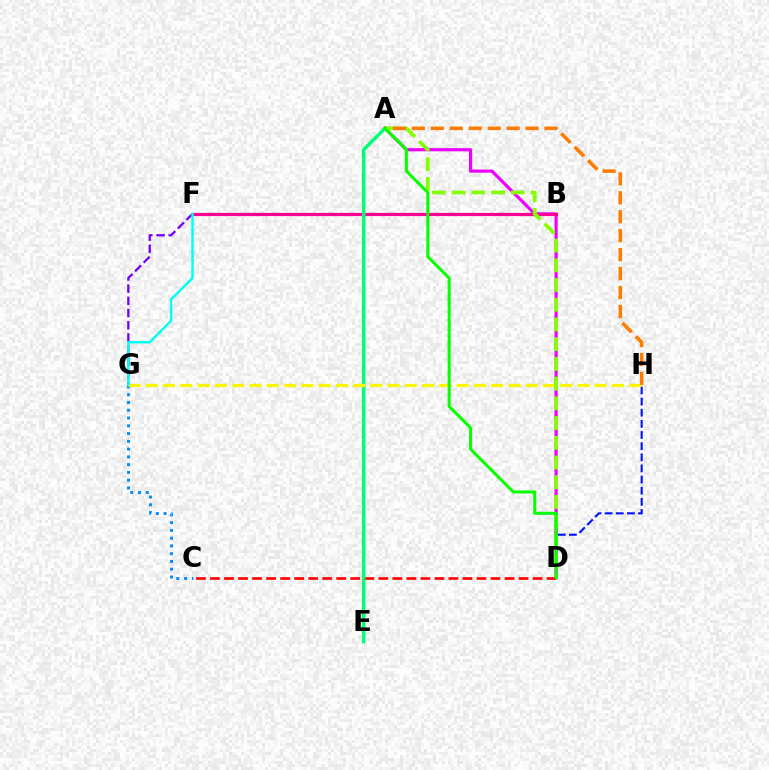{('D', 'H'): [{'color': '#0010ff', 'line_style': 'dashed', 'thickness': 1.51}], ('F', 'G'): [{'color': '#7200ff', 'line_style': 'dashed', 'thickness': 1.66}, {'color': '#00fff6', 'line_style': 'solid', 'thickness': 1.76}], ('C', 'G'): [{'color': '#008cff', 'line_style': 'dotted', 'thickness': 2.11}], ('A', 'D'): [{'color': '#ee00ff', 'line_style': 'solid', 'thickness': 2.28}, {'color': '#84ff00', 'line_style': 'dashed', 'thickness': 2.68}, {'color': '#08ff00', 'line_style': 'solid', 'thickness': 2.17}], ('C', 'D'): [{'color': '#ff0000', 'line_style': 'dashed', 'thickness': 1.91}], ('B', 'F'): [{'color': '#ff0094', 'line_style': 'solid', 'thickness': 2.29}], ('A', 'E'): [{'color': '#00ff74', 'line_style': 'solid', 'thickness': 2.49}], ('G', 'H'): [{'color': '#fcf500', 'line_style': 'dashed', 'thickness': 2.35}], ('A', 'H'): [{'color': '#ff7c00', 'line_style': 'dashed', 'thickness': 2.57}]}